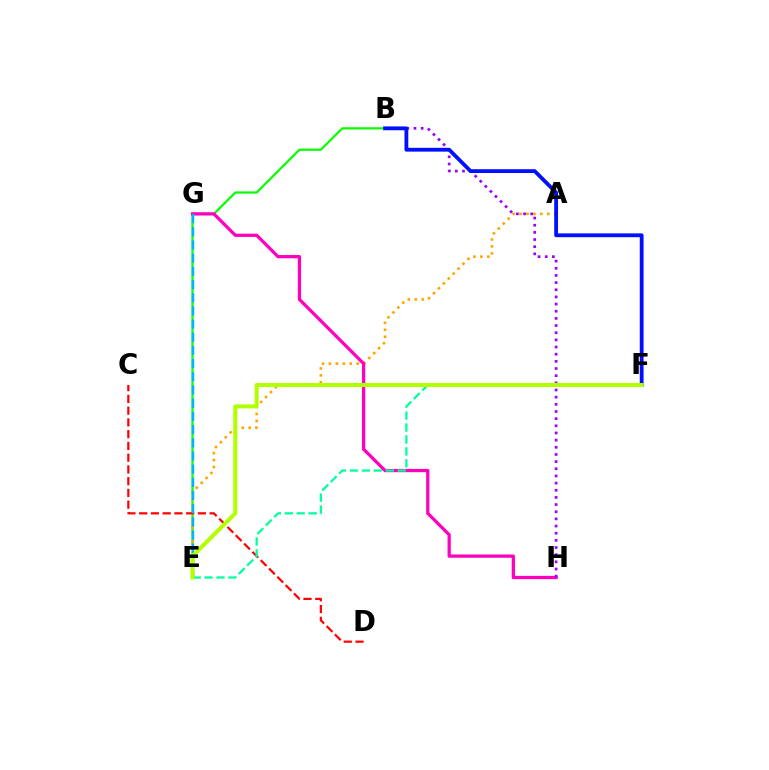{('B', 'E'): [{'color': '#08ff00', 'line_style': 'solid', 'thickness': 1.59}], ('A', 'E'): [{'color': '#ffa500', 'line_style': 'dotted', 'thickness': 1.89}], ('G', 'H'): [{'color': '#ff00bd', 'line_style': 'solid', 'thickness': 2.35}], ('C', 'D'): [{'color': '#ff0000', 'line_style': 'dashed', 'thickness': 1.6}], ('E', 'F'): [{'color': '#00ff9d', 'line_style': 'dashed', 'thickness': 1.62}, {'color': '#b3ff00', 'line_style': 'solid', 'thickness': 2.89}], ('E', 'G'): [{'color': '#00b5ff', 'line_style': 'dashed', 'thickness': 1.79}], ('B', 'H'): [{'color': '#9b00ff', 'line_style': 'dotted', 'thickness': 1.95}], ('B', 'F'): [{'color': '#0010ff', 'line_style': 'solid', 'thickness': 2.74}]}